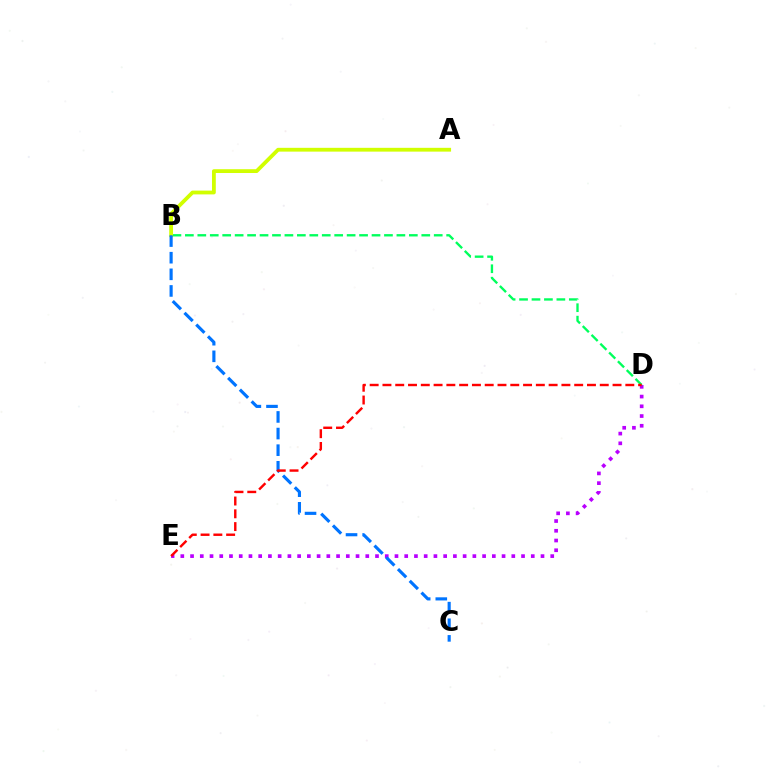{('D', 'E'): [{'color': '#b900ff', 'line_style': 'dotted', 'thickness': 2.65}, {'color': '#ff0000', 'line_style': 'dashed', 'thickness': 1.74}], ('B', 'D'): [{'color': '#00ff5c', 'line_style': 'dashed', 'thickness': 1.69}], ('A', 'B'): [{'color': '#d1ff00', 'line_style': 'solid', 'thickness': 2.74}], ('B', 'C'): [{'color': '#0074ff', 'line_style': 'dashed', 'thickness': 2.26}]}